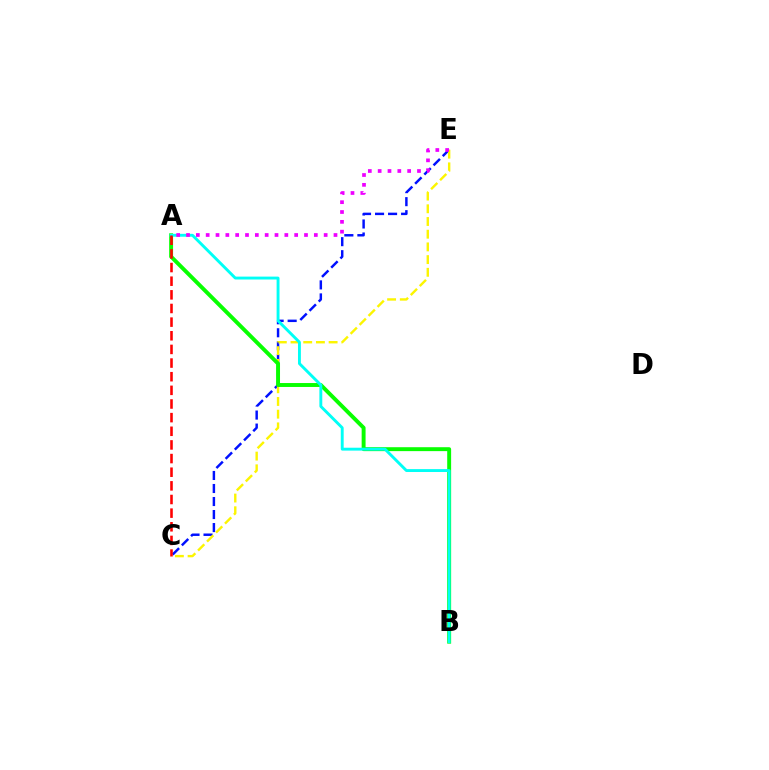{('C', 'E'): [{'color': '#0010ff', 'line_style': 'dashed', 'thickness': 1.77}, {'color': '#fcf500', 'line_style': 'dashed', 'thickness': 1.73}], ('A', 'B'): [{'color': '#08ff00', 'line_style': 'solid', 'thickness': 2.82}, {'color': '#00fff6', 'line_style': 'solid', 'thickness': 2.08}], ('A', 'E'): [{'color': '#ee00ff', 'line_style': 'dotted', 'thickness': 2.67}], ('A', 'C'): [{'color': '#ff0000', 'line_style': 'dashed', 'thickness': 1.85}]}